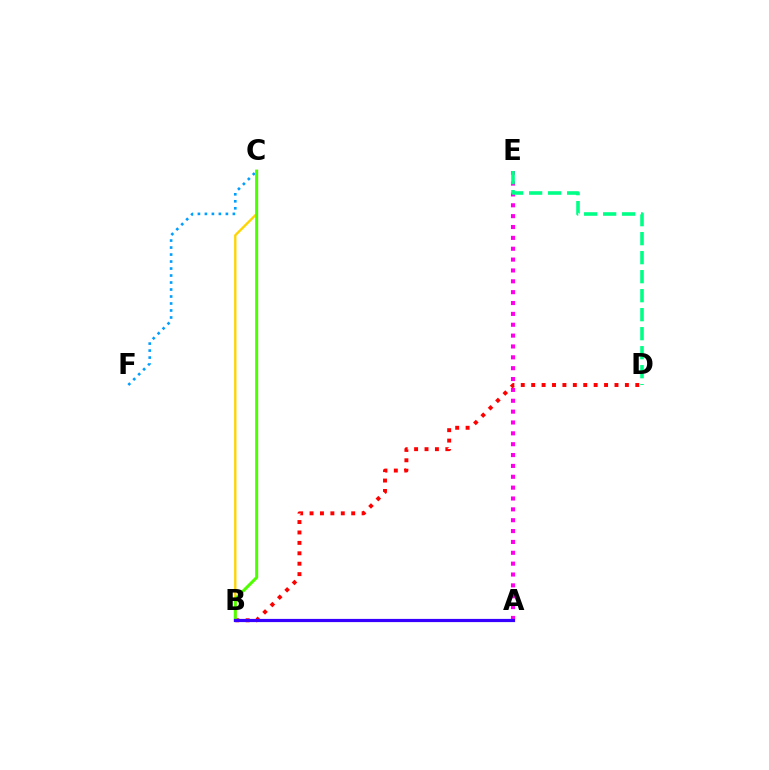{('B', 'C'): [{'color': '#ffd500', 'line_style': 'solid', 'thickness': 1.69}, {'color': '#4fff00', 'line_style': 'solid', 'thickness': 2.18}], ('A', 'E'): [{'color': '#ff00ed', 'line_style': 'dotted', 'thickness': 2.95}], ('B', 'D'): [{'color': '#ff0000', 'line_style': 'dotted', 'thickness': 2.83}], ('C', 'F'): [{'color': '#009eff', 'line_style': 'dotted', 'thickness': 1.9}], ('D', 'E'): [{'color': '#00ff86', 'line_style': 'dashed', 'thickness': 2.58}], ('A', 'B'): [{'color': '#3700ff', 'line_style': 'solid', 'thickness': 2.3}]}